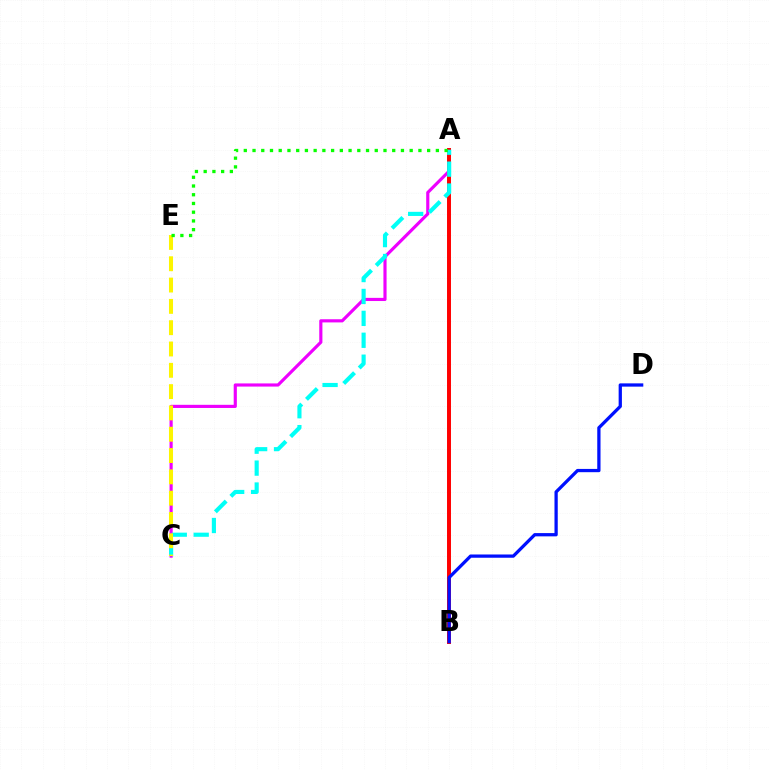{('A', 'C'): [{'color': '#ee00ff', 'line_style': 'solid', 'thickness': 2.27}, {'color': '#00fff6', 'line_style': 'dashed', 'thickness': 2.98}], ('A', 'B'): [{'color': '#ff0000', 'line_style': 'solid', 'thickness': 2.85}], ('B', 'D'): [{'color': '#0010ff', 'line_style': 'solid', 'thickness': 2.35}], ('C', 'E'): [{'color': '#fcf500', 'line_style': 'dashed', 'thickness': 2.89}], ('A', 'E'): [{'color': '#08ff00', 'line_style': 'dotted', 'thickness': 2.37}]}